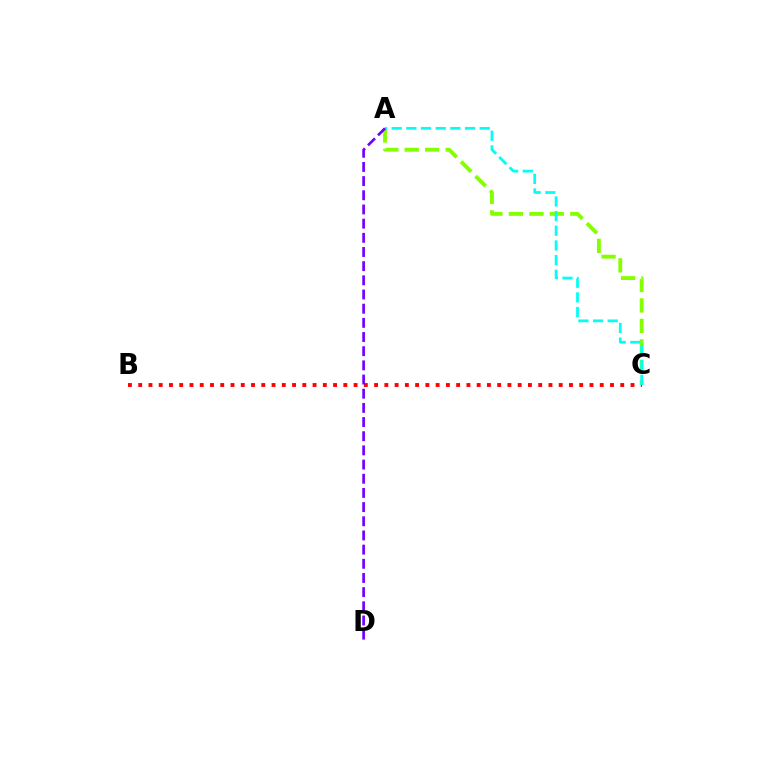{('A', 'C'): [{'color': '#84ff00', 'line_style': 'dashed', 'thickness': 2.78}, {'color': '#00fff6', 'line_style': 'dashed', 'thickness': 1.99}], ('B', 'C'): [{'color': '#ff0000', 'line_style': 'dotted', 'thickness': 2.79}], ('A', 'D'): [{'color': '#7200ff', 'line_style': 'dashed', 'thickness': 1.93}]}